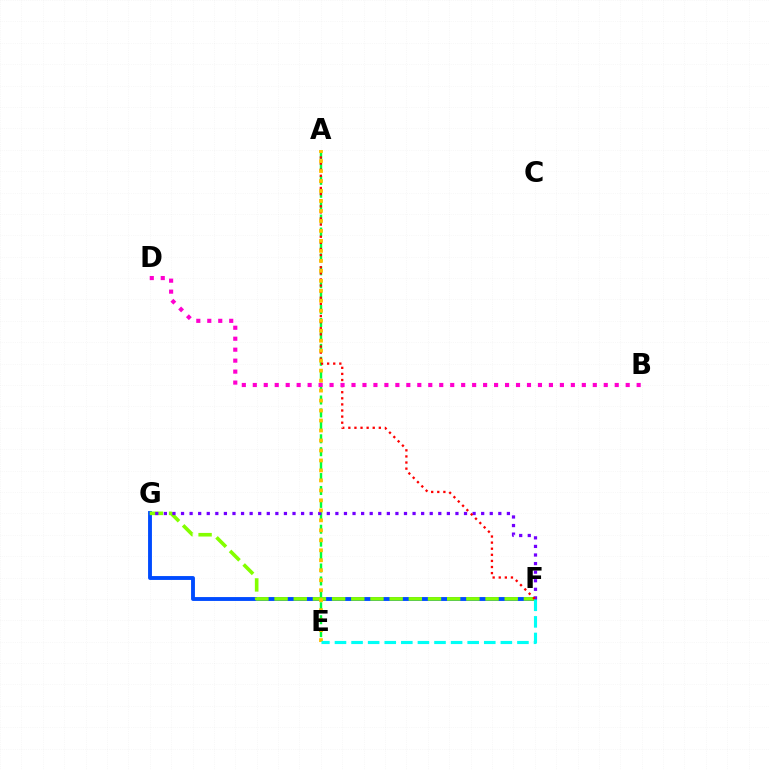{('A', 'E'): [{'color': '#00ff39', 'line_style': 'dashed', 'thickness': 1.76}, {'color': '#ffbd00', 'line_style': 'dotted', 'thickness': 2.71}], ('F', 'G'): [{'color': '#004bff', 'line_style': 'solid', 'thickness': 2.79}, {'color': '#84ff00', 'line_style': 'dashed', 'thickness': 2.61}, {'color': '#7200ff', 'line_style': 'dotted', 'thickness': 2.33}], ('A', 'F'): [{'color': '#ff0000', 'line_style': 'dotted', 'thickness': 1.66}], ('B', 'D'): [{'color': '#ff00cf', 'line_style': 'dotted', 'thickness': 2.98}], ('E', 'F'): [{'color': '#00fff6', 'line_style': 'dashed', 'thickness': 2.25}]}